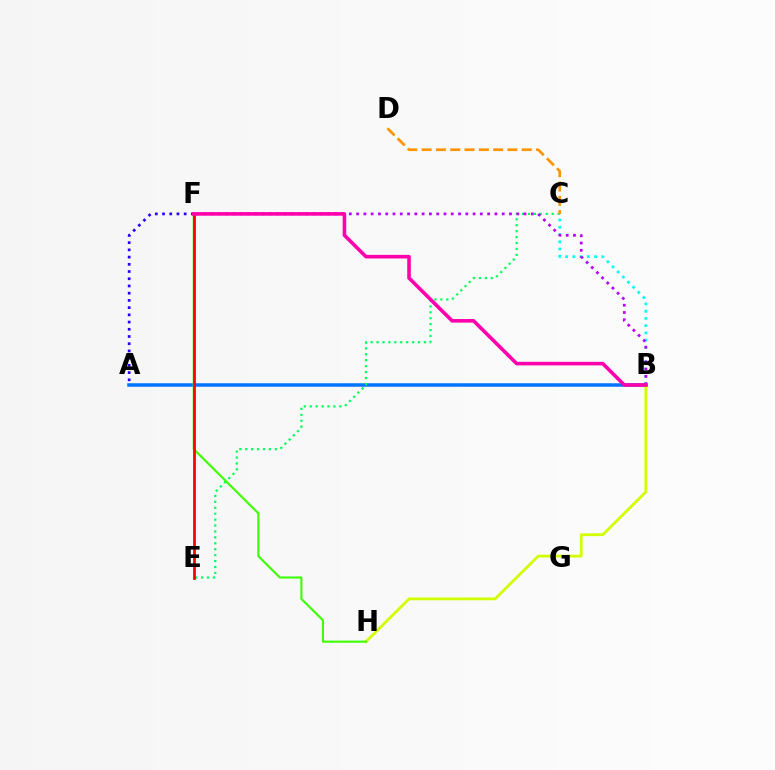{('A', 'B'): [{'color': '#0074ff', 'line_style': 'solid', 'thickness': 2.52}], ('B', 'H'): [{'color': '#d1ff00', 'line_style': 'solid', 'thickness': 2.0}], ('C', 'E'): [{'color': '#00ff5c', 'line_style': 'dotted', 'thickness': 1.61}], ('B', 'C'): [{'color': '#00fff6', 'line_style': 'dotted', 'thickness': 1.97}], ('A', 'F'): [{'color': '#2500ff', 'line_style': 'dotted', 'thickness': 1.96}], ('F', 'H'): [{'color': '#3dff00', 'line_style': 'solid', 'thickness': 1.54}], ('B', 'F'): [{'color': '#b900ff', 'line_style': 'dotted', 'thickness': 1.98}, {'color': '#ff00ac', 'line_style': 'solid', 'thickness': 2.58}], ('C', 'D'): [{'color': '#ff9400', 'line_style': 'dashed', 'thickness': 1.94}], ('E', 'F'): [{'color': '#ff0000', 'line_style': 'solid', 'thickness': 1.99}]}